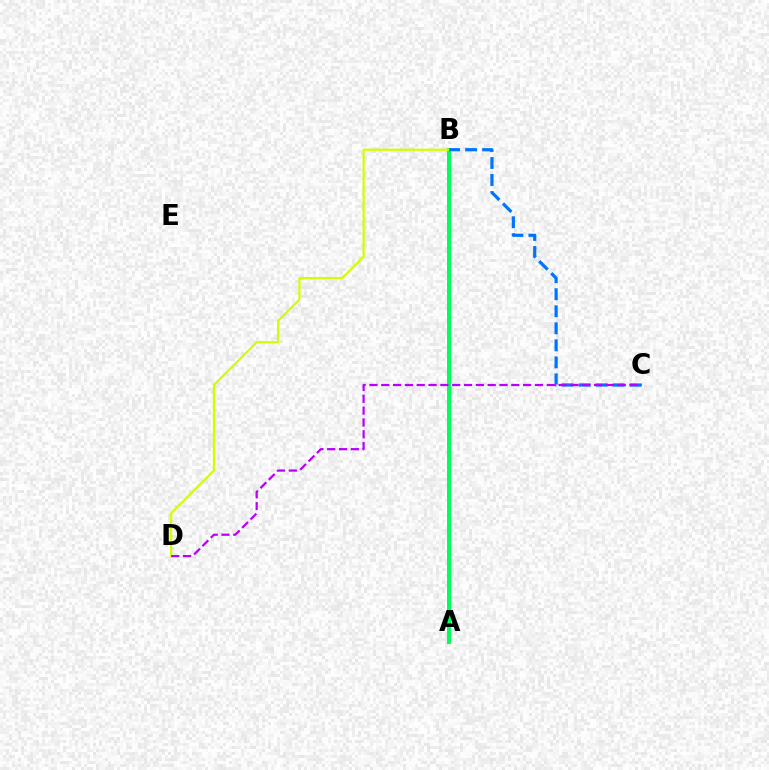{('A', 'B'): [{'color': '#ff0000', 'line_style': 'solid', 'thickness': 1.57}, {'color': '#00ff5c', 'line_style': 'solid', 'thickness': 2.87}], ('B', 'D'): [{'color': '#d1ff00', 'line_style': 'solid', 'thickness': 1.6}], ('B', 'C'): [{'color': '#0074ff', 'line_style': 'dashed', 'thickness': 2.31}], ('C', 'D'): [{'color': '#b900ff', 'line_style': 'dashed', 'thickness': 1.61}]}